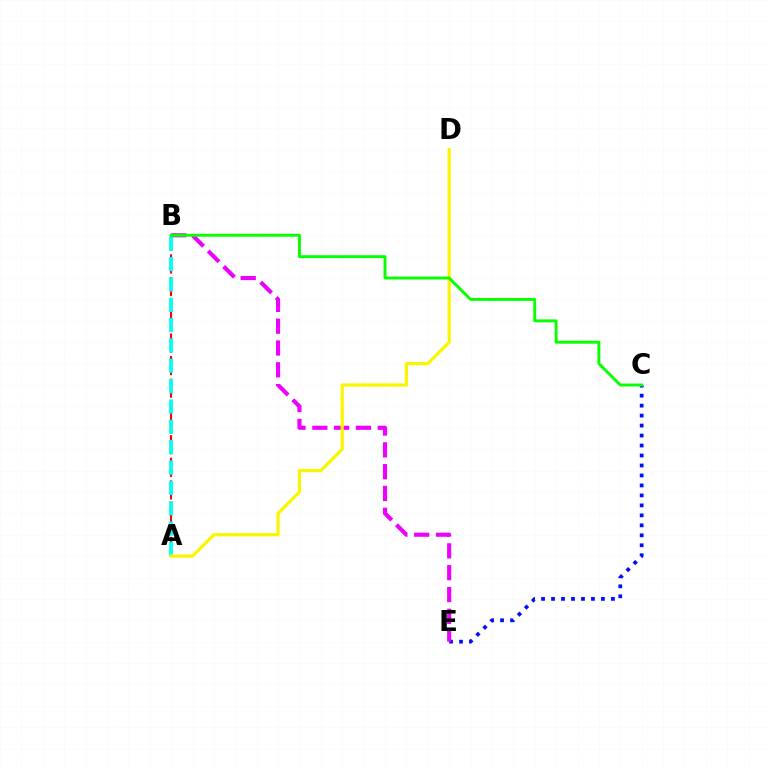{('A', 'B'): [{'color': '#ff0000', 'line_style': 'dashed', 'thickness': 1.53}, {'color': '#00fff6', 'line_style': 'dashed', 'thickness': 2.76}], ('C', 'E'): [{'color': '#0010ff', 'line_style': 'dotted', 'thickness': 2.71}], ('B', 'E'): [{'color': '#ee00ff', 'line_style': 'dashed', 'thickness': 2.96}], ('A', 'D'): [{'color': '#fcf500', 'line_style': 'solid', 'thickness': 2.31}], ('B', 'C'): [{'color': '#08ff00', 'line_style': 'solid', 'thickness': 2.09}]}